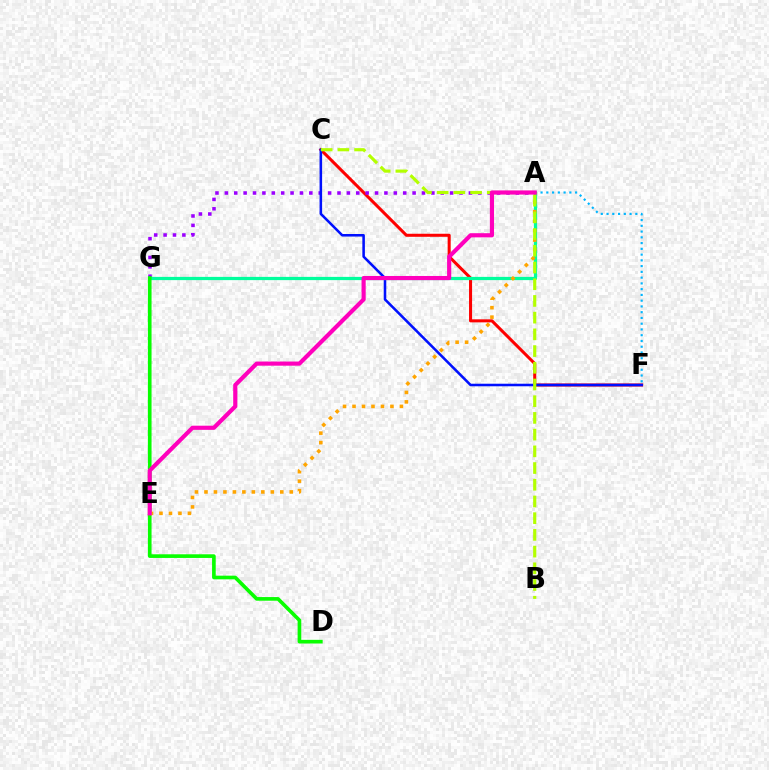{('C', 'F'): [{'color': '#ff0000', 'line_style': 'solid', 'thickness': 2.19}, {'color': '#0010ff', 'line_style': 'solid', 'thickness': 1.84}], ('A', 'G'): [{'color': '#9b00ff', 'line_style': 'dotted', 'thickness': 2.55}, {'color': '#00ff9d', 'line_style': 'solid', 'thickness': 2.33}], ('A', 'F'): [{'color': '#00b5ff', 'line_style': 'dotted', 'thickness': 1.56}], ('D', 'G'): [{'color': '#08ff00', 'line_style': 'solid', 'thickness': 2.63}], ('A', 'E'): [{'color': '#ffa500', 'line_style': 'dotted', 'thickness': 2.58}, {'color': '#ff00bd', 'line_style': 'solid', 'thickness': 2.99}], ('B', 'C'): [{'color': '#b3ff00', 'line_style': 'dashed', 'thickness': 2.27}]}